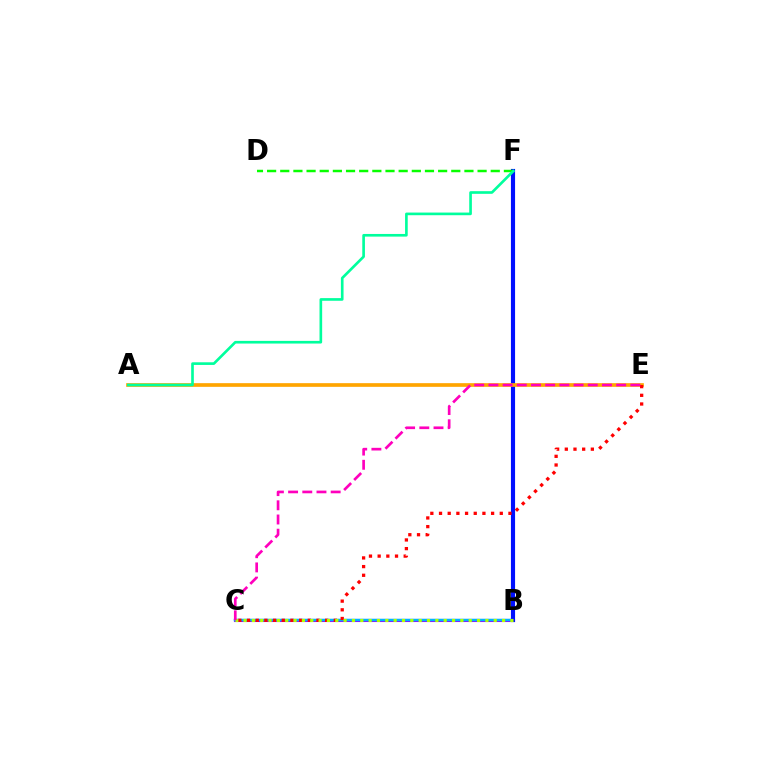{('B', 'C'): [{'color': '#9b00ff', 'line_style': 'solid', 'thickness': 2.21}, {'color': '#00b5ff', 'line_style': 'solid', 'thickness': 1.79}, {'color': '#b3ff00', 'line_style': 'dotted', 'thickness': 2.27}], ('B', 'F'): [{'color': '#0010ff', 'line_style': 'solid', 'thickness': 2.98}], ('D', 'F'): [{'color': '#08ff00', 'line_style': 'dashed', 'thickness': 1.79}], ('A', 'E'): [{'color': '#ffa500', 'line_style': 'solid', 'thickness': 2.64}], ('C', 'E'): [{'color': '#ff0000', 'line_style': 'dotted', 'thickness': 2.36}, {'color': '#ff00bd', 'line_style': 'dashed', 'thickness': 1.93}], ('A', 'F'): [{'color': '#00ff9d', 'line_style': 'solid', 'thickness': 1.91}]}